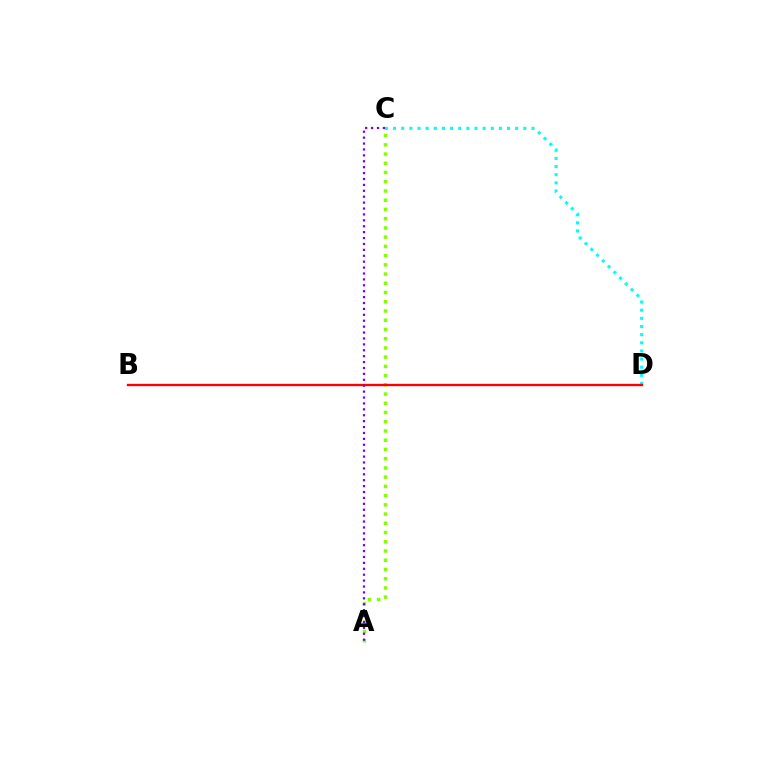{('A', 'C'): [{'color': '#84ff00', 'line_style': 'dotted', 'thickness': 2.51}, {'color': '#7200ff', 'line_style': 'dotted', 'thickness': 1.6}], ('C', 'D'): [{'color': '#00fff6', 'line_style': 'dotted', 'thickness': 2.21}], ('B', 'D'): [{'color': '#ff0000', 'line_style': 'solid', 'thickness': 1.69}]}